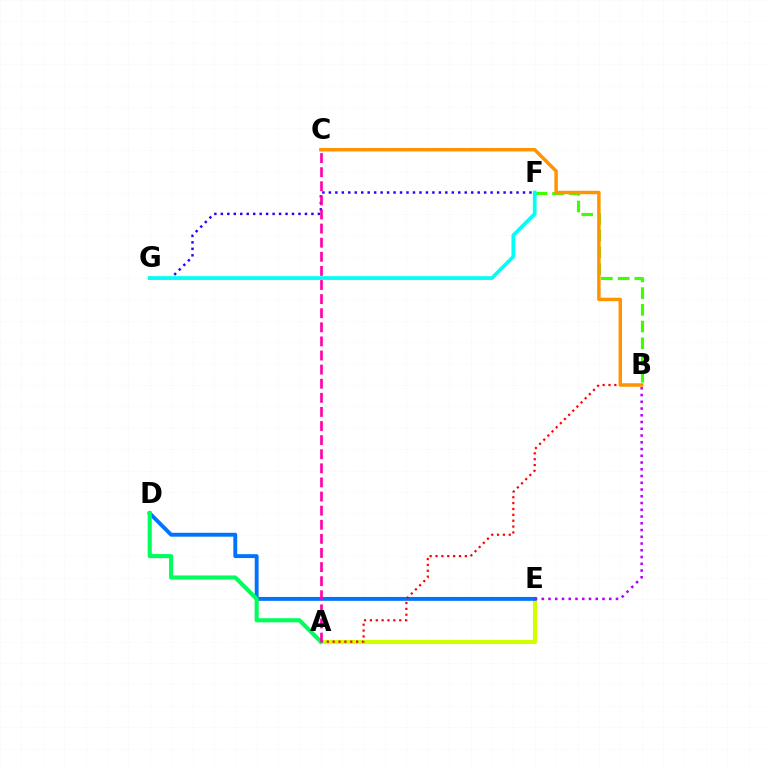{('B', 'F'): [{'color': '#3dff00', 'line_style': 'dashed', 'thickness': 2.27}], ('A', 'E'): [{'color': '#d1ff00', 'line_style': 'solid', 'thickness': 2.98}], ('F', 'G'): [{'color': '#2500ff', 'line_style': 'dotted', 'thickness': 1.76}, {'color': '#00fff6', 'line_style': 'solid', 'thickness': 2.7}], ('D', 'E'): [{'color': '#0074ff', 'line_style': 'solid', 'thickness': 2.8}], ('A', 'B'): [{'color': '#ff0000', 'line_style': 'dotted', 'thickness': 1.59}], ('B', 'E'): [{'color': '#b900ff', 'line_style': 'dotted', 'thickness': 1.83}], ('B', 'C'): [{'color': '#ff9400', 'line_style': 'solid', 'thickness': 2.5}], ('A', 'D'): [{'color': '#00ff5c', 'line_style': 'solid', 'thickness': 2.97}], ('A', 'C'): [{'color': '#ff00ac', 'line_style': 'dashed', 'thickness': 1.92}]}